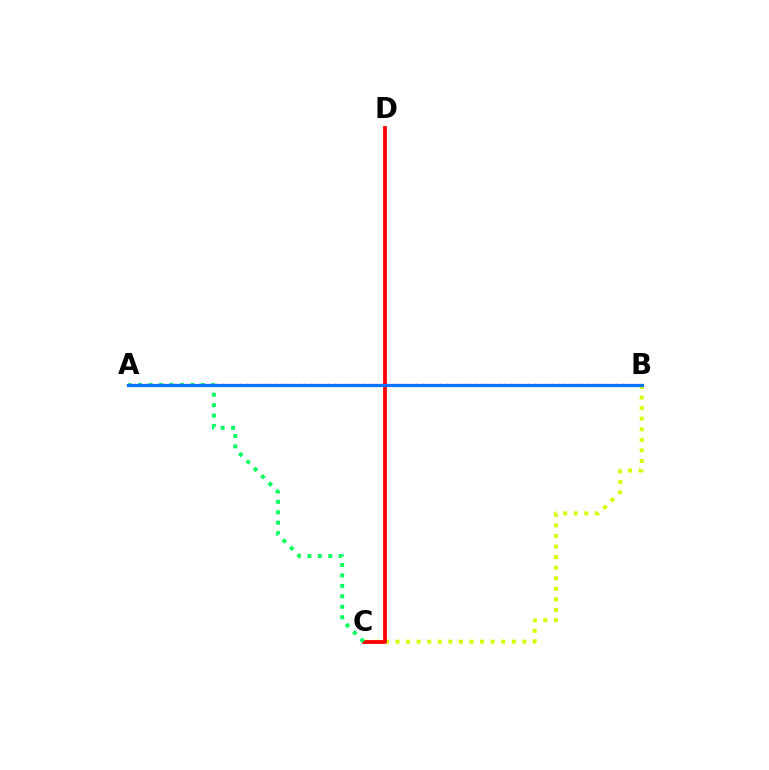{('B', 'C'): [{'color': '#d1ff00', 'line_style': 'dotted', 'thickness': 2.87}], ('C', 'D'): [{'color': '#ff0000', 'line_style': 'solid', 'thickness': 2.73}], ('A', 'C'): [{'color': '#00ff5c', 'line_style': 'dotted', 'thickness': 2.84}], ('A', 'B'): [{'color': '#b900ff', 'line_style': 'dotted', 'thickness': 1.6}, {'color': '#0074ff', 'line_style': 'solid', 'thickness': 2.3}]}